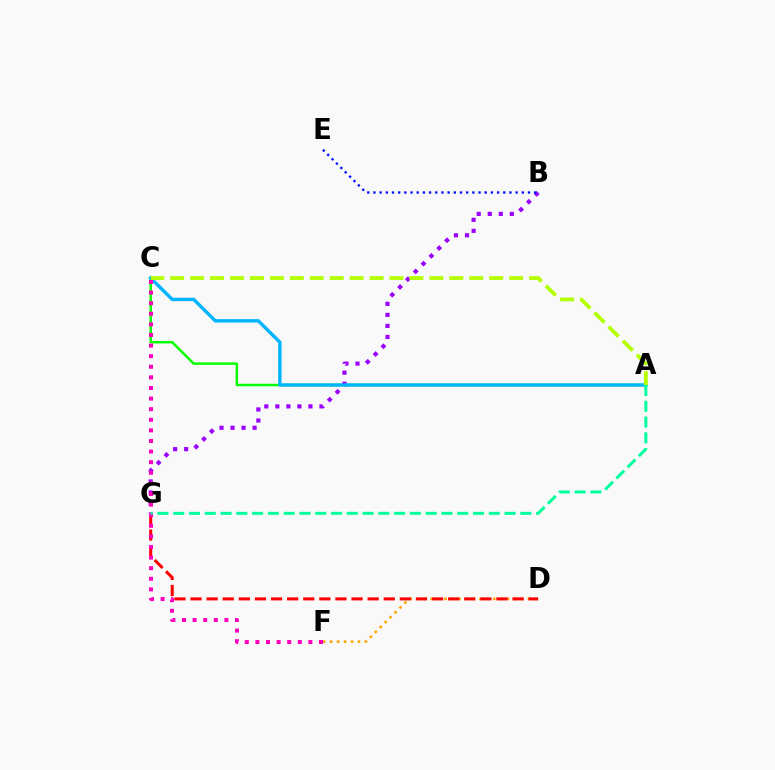{('D', 'F'): [{'color': '#ffa500', 'line_style': 'dotted', 'thickness': 1.89}], ('D', 'G'): [{'color': '#ff0000', 'line_style': 'dashed', 'thickness': 2.19}], ('A', 'C'): [{'color': '#08ff00', 'line_style': 'solid', 'thickness': 1.78}, {'color': '#00b5ff', 'line_style': 'solid', 'thickness': 2.45}, {'color': '#b3ff00', 'line_style': 'dashed', 'thickness': 2.71}], ('B', 'G'): [{'color': '#9b00ff', 'line_style': 'dotted', 'thickness': 3.0}], ('B', 'E'): [{'color': '#0010ff', 'line_style': 'dotted', 'thickness': 1.68}], ('C', 'F'): [{'color': '#ff00bd', 'line_style': 'dotted', 'thickness': 2.88}], ('A', 'G'): [{'color': '#00ff9d', 'line_style': 'dashed', 'thickness': 2.14}]}